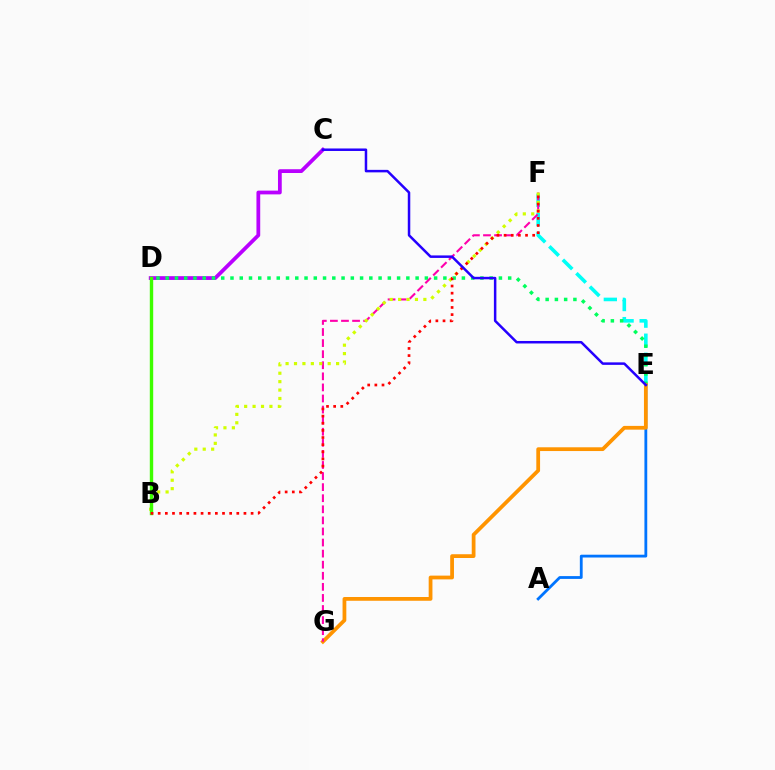{('A', 'E'): [{'color': '#0074ff', 'line_style': 'solid', 'thickness': 2.02}], ('E', 'F'): [{'color': '#00fff6', 'line_style': 'dashed', 'thickness': 2.59}], ('C', 'D'): [{'color': '#b900ff', 'line_style': 'solid', 'thickness': 2.71}], ('D', 'E'): [{'color': '#00ff5c', 'line_style': 'dotted', 'thickness': 2.51}], ('E', 'G'): [{'color': '#ff9400', 'line_style': 'solid', 'thickness': 2.71}], ('F', 'G'): [{'color': '#ff00ac', 'line_style': 'dashed', 'thickness': 1.51}], ('B', 'F'): [{'color': '#d1ff00', 'line_style': 'dotted', 'thickness': 2.29}, {'color': '#ff0000', 'line_style': 'dotted', 'thickness': 1.94}], ('B', 'D'): [{'color': '#3dff00', 'line_style': 'solid', 'thickness': 2.45}], ('C', 'E'): [{'color': '#2500ff', 'line_style': 'solid', 'thickness': 1.8}]}